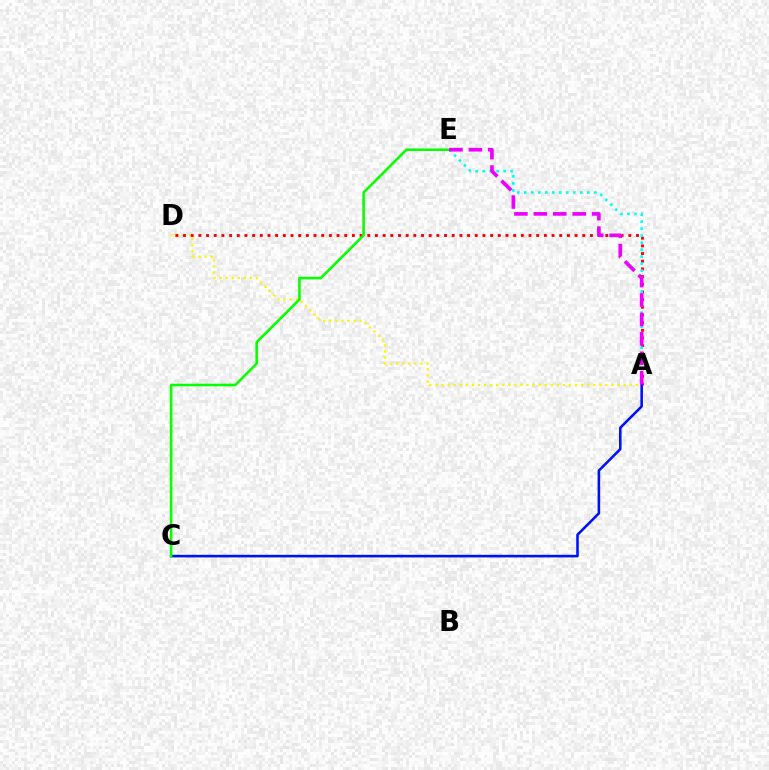{('A', 'D'): [{'color': '#fcf500', 'line_style': 'dotted', 'thickness': 1.65}, {'color': '#ff0000', 'line_style': 'dotted', 'thickness': 2.09}], ('A', 'E'): [{'color': '#00fff6', 'line_style': 'dotted', 'thickness': 1.9}, {'color': '#ee00ff', 'line_style': 'dashed', 'thickness': 2.64}], ('A', 'C'): [{'color': '#0010ff', 'line_style': 'solid', 'thickness': 1.86}], ('C', 'E'): [{'color': '#08ff00', 'line_style': 'solid', 'thickness': 1.85}]}